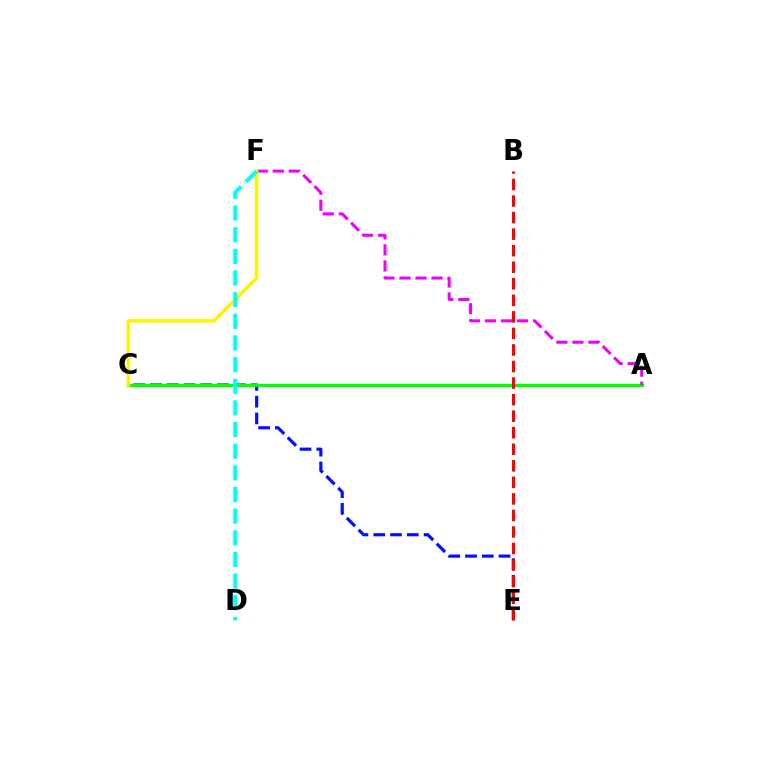{('C', 'E'): [{'color': '#0010ff', 'line_style': 'dashed', 'thickness': 2.28}], ('A', 'C'): [{'color': '#08ff00', 'line_style': 'solid', 'thickness': 2.39}], ('A', 'F'): [{'color': '#ee00ff', 'line_style': 'dashed', 'thickness': 2.18}], ('C', 'F'): [{'color': '#fcf500', 'line_style': 'solid', 'thickness': 2.47}], ('B', 'E'): [{'color': '#ff0000', 'line_style': 'dashed', 'thickness': 2.25}], ('D', 'F'): [{'color': '#00fff6', 'line_style': 'dashed', 'thickness': 2.94}]}